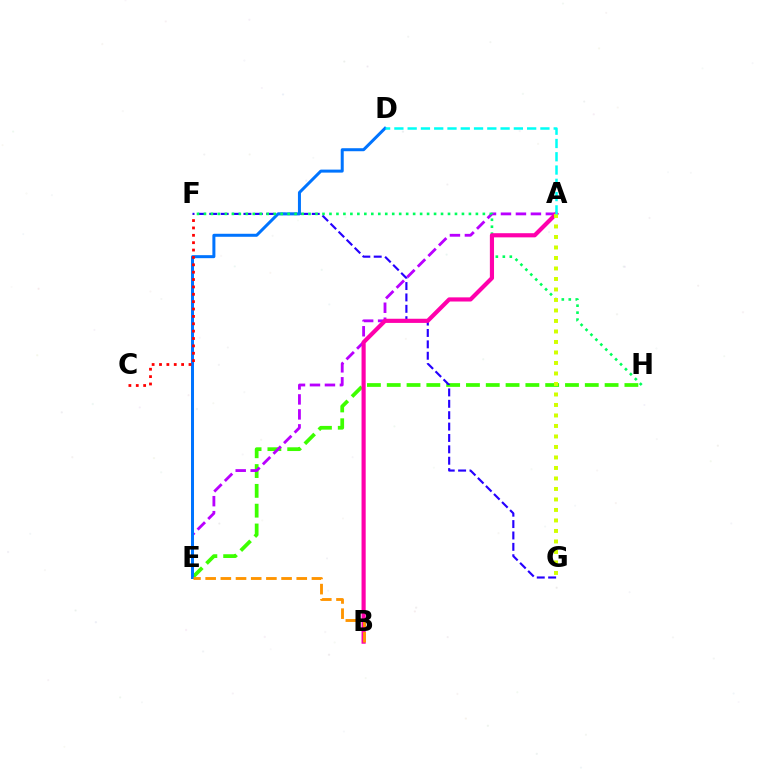{('E', 'H'): [{'color': '#3dff00', 'line_style': 'dashed', 'thickness': 2.69}], ('A', 'E'): [{'color': '#b900ff', 'line_style': 'dashed', 'thickness': 2.03}], ('F', 'G'): [{'color': '#2500ff', 'line_style': 'dashed', 'thickness': 1.55}], ('D', 'E'): [{'color': '#0074ff', 'line_style': 'solid', 'thickness': 2.16}], ('C', 'F'): [{'color': '#ff0000', 'line_style': 'dotted', 'thickness': 2.0}], ('F', 'H'): [{'color': '#00ff5c', 'line_style': 'dotted', 'thickness': 1.89}], ('A', 'B'): [{'color': '#ff00ac', 'line_style': 'solid', 'thickness': 2.99}], ('B', 'E'): [{'color': '#ff9400', 'line_style': 'dashed', 'thickness': 2.06}], ('A', 'G'): [{'color': '#d1ff00', 'line_style': 'dotted', 'thickness': 2.85}], ('A', 'D'): [{'color': '#00fff6', 'line_style': 'dashed', 'thickness': 1.8}]}